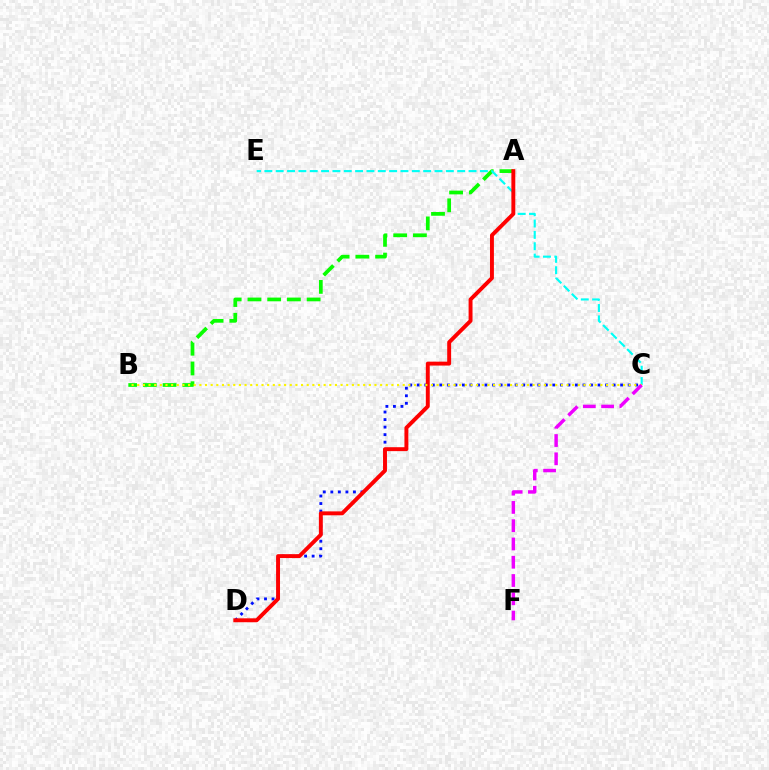{('A', 'B'): [{'color': '#08ff00', 'line_style': 'dashed', 'thickness': 2.68}], ('C', 'D'): [{'color': '#0010ff', 'line_style': 'dotted', 'thickness': 2.05}], ('C', 'E'): [{'color': '#00fff6', 'line_style': 'dashed', 'thickness': 1.54}], ('A', 'D'): [{'color': '#ff0000', 'line_style': 'solid', 'thickness': 2.82}], ('B', 'C'): [{'color': '#fcf500', 'line_style': 'dotted', 'thickness': 1.53}], ('C', 'F'): [{'color': '#ee00ff', 'line_style': 'dashed', 'thickness': 2.48}]}